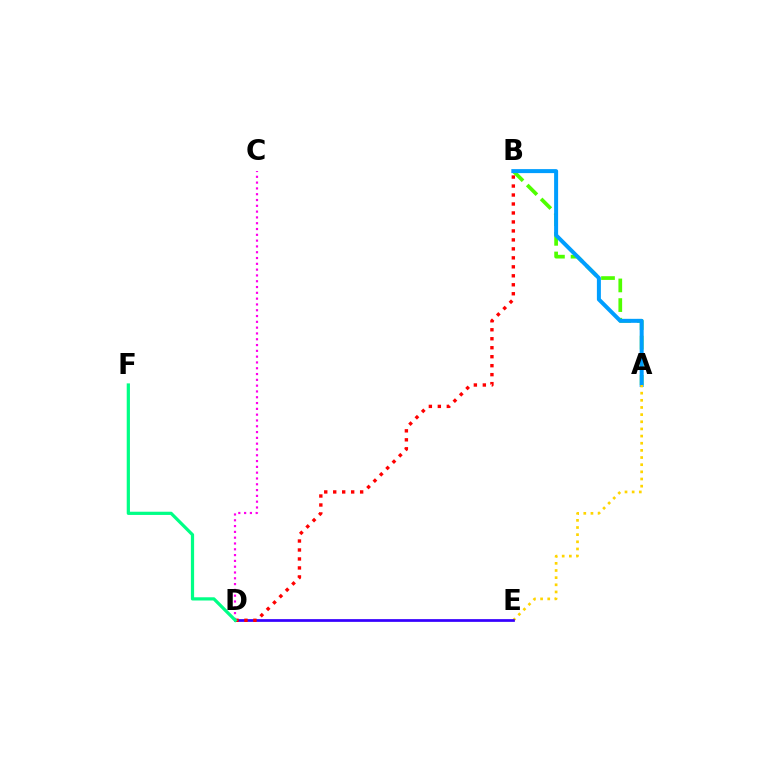{('A', 'B'): [{'color': '#4fff00', 'line_style': 'dashed', 'thickness': 2.67}, {'color': '#009eff', 'line_style': 'solid', 'thickness': 2.88}], ('A', 'E'): [{'color': '#ffd500', 'line_style': 'dotted', 'thickness': 1.94}], ('D', 'E'): [{'color': '#3700ff', 'line_style': 'solid', 'thickness': 1.97}], ('B', 'D'): [{'color': '#ff0000', 'line_style': 'dotted', 'thickness': 2.44}], ('C', 'D'): [{'color': '#ff00ed', 'line_style': 'dotted', 'thickness': 1.58}], ('D', 'F'): [{'color': '#00ff86', 'line_style': 'solid', 'thickness': 2.32}]}